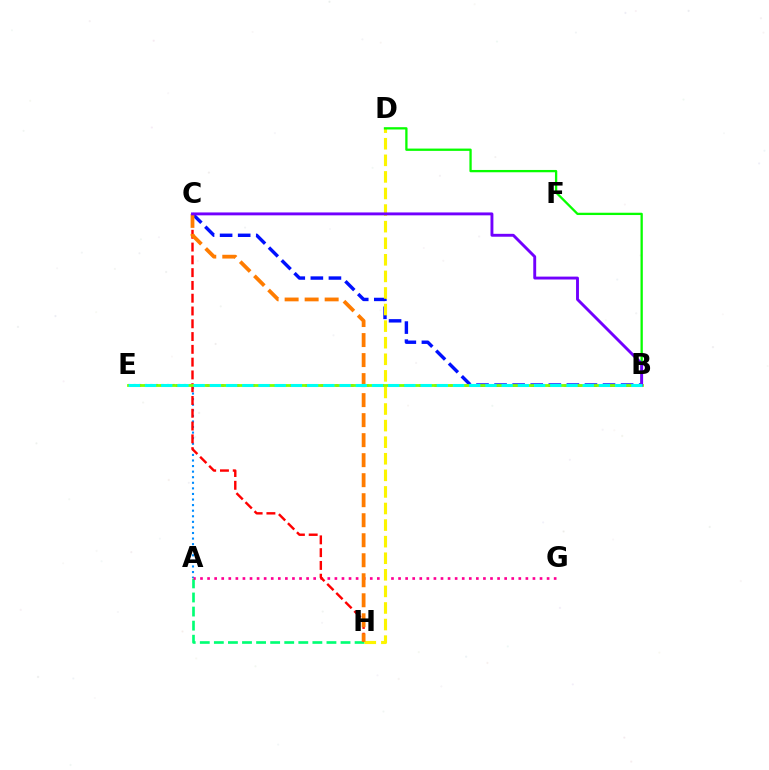{('A', 'E'): [{'color': '#008cff', 'line_style': 'dotted', 'thickness': 1.52}], ('A', 'H'): [{'color': '#00ff74', 'line_style': 'dashed', 'thickness': 1.91}], ('A', 'G'): [{'color': '#ff0094', 'line_style': 'dotted', 'thickness': 1.92}], ('B', 'E'): [{'color': '#ee00ff', 'line_style': 'dotted', 'thickness': 2.07}, {'color': '#84ff00', 'line_style': 'solid', 'thickness': 2.02}, {'color': '#00fff6', 'line_style': 'dashed', 'thickness': 2.2}], ('B', 'C'): [{'color': '#0010ff', 'line_style': 'dashed', 'thickness': 2.46}, {'color': '#7200ff', 'line_style': 'solid', 'thickness': 2.09}], ('C', 'H'): [{'color': '#ff0000', 'line_style': 'dashed', 'thickness': 1.74}, {'color': '#ff7c00', 'line_style': 'dashed', 'thickness': 2.72}], ('D', 'H'): [{'color': '#fcf500', 'line_style': 'dashed', 'thickness': 2.25}], ('B', 'D'): [{'color': '#08ff00', 'line_style': 'solid', 'thickness': 1.66}]}